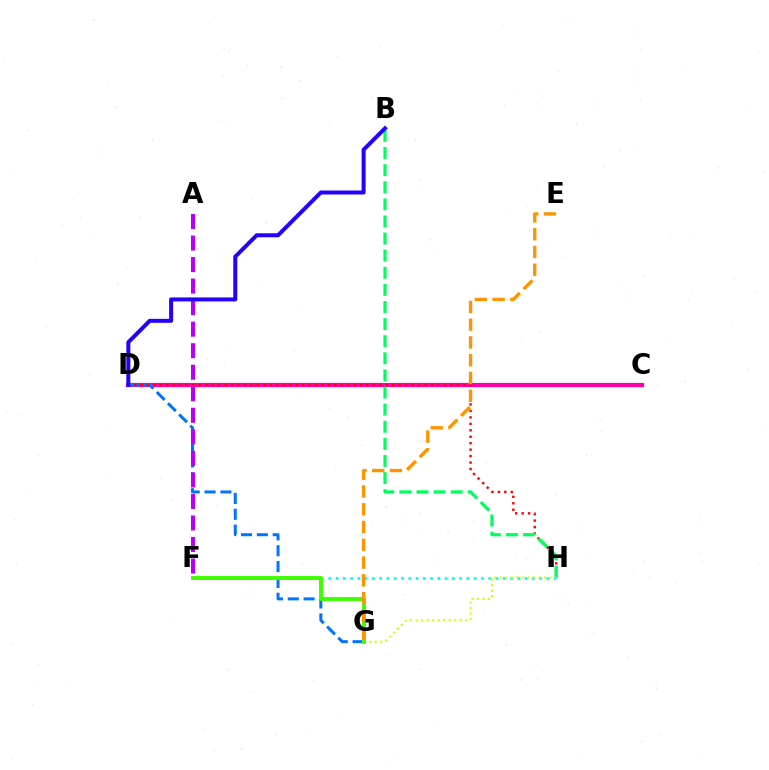{('C', 'D'): [{'color': '#ff00ac', 'line_style': 'solid', 'thickness': 2.99}], ('D', 'G'): [{'color': '#0074ff', 'line_style': 'dashed', 'thickness': 2.15}], ('D', 'H'): [{'color': '#ff0000', 'line_style': 'dotted', 'thickness': 1.75}], ('B', 'H'): [{'color': '#00ff5c', 'line_style': 'dashed', 'thickness': 2.32}], ('F', 'H'): [{'color': '#00fff6', 'line_style': 'dotted', 'thickness': 1.98}], ('G', 'H'): [{'color': '#d1ff00', 'line_style': 'dotted', 'thickness': 1.5}], ('A', 'F'): [{'color': '#b900ff', 'line_style': 'dashed', 'thickness': 2.93}], ('F', 'G'): [{'color': '#3dff00', 'line_style': 'solid', 'thickness': 2.82}], ('E', 'G'): [{'color': '#ff9400', 'line_style': 'dashed', 'thickness': 2.41}], ('B', 'D'): [{'color': '#2500ff', 'line_style': 'solid', 'thickness': 2.88}]}